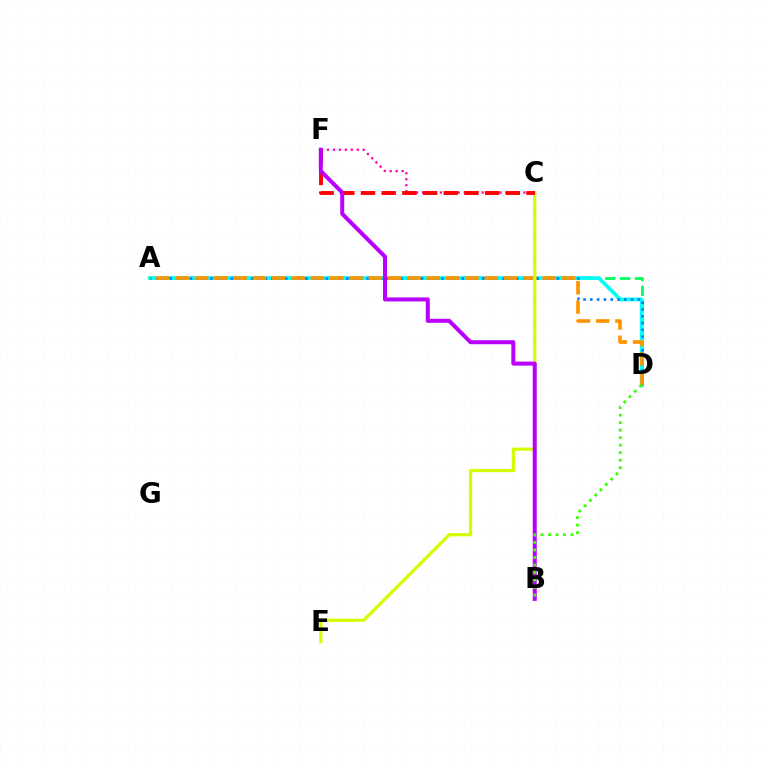{('A', 'D'): [{'color': '#00ff5c', 'line_style': 'dashed', 'thickness': 2.02}, {'color': '#00fff6', 'line_style': 'solid', 'thickness': 2.68}, {'color': '#0074ff', 'line_style': 'dotted', 'thickness': 1.85}, {'color': '#ff9400', 'line_style': 'dashed', 'thickness': 2.62}], ('B', 'C'): [{'color': '#2500ff', 'line_style': 'dotted', 'thickness': 1.55}], ('C', 'F'): [{'color': '#ff00ac', 'line_style': 'dotted', 'thickness': 1.62}, {'color': '#ff0000', 'line_style': 'dashed', 'thickness': 2.81}], ('C', 'E'): [{'color': '#d1ff00', 'line_style': 'solid', 'thickness': 2.31}], ('B', 'F'): [{'color': '#b900ff', 'line_style': 'solid', 'thickness': 2.88}], ('B', 'D'): [{'color': '#3dff00', 'line_style': 'dotted', 'thickness': 2.04}]}